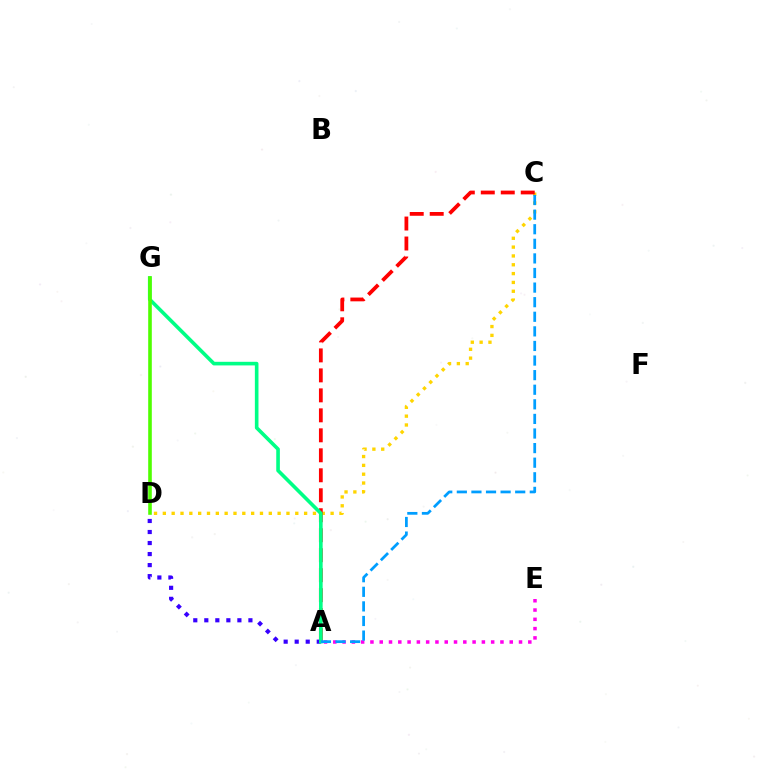{('C', 'D'): [{'color': '#ffd500', 'line_style': 'dotted', 'thickness': 2.4}], ('A', 'C'): [{'color': '#ff0000', 'line_style': 'dashed', 'thickness': 2.71}, {'color': '#009eff', 'line_style': 'dashed', 'thickness': 1.98}], ('A', 'D'): [{'color': '#3700ff', 'line_style': 'dotted', 'thickness': 3.0}], ('A', 'E'): [{'color': '#ff00ed', 'line_style': 'dotted', 'thickness': 2.52}], ('A', 'G'): [{'color': '#00ff86', 'line_style': 'solid', 'thickness': 2.6}], ('D', 'G'): [{'color': '#4fff00', 'line_style': 'solid', 'thickness': 2.59}]}